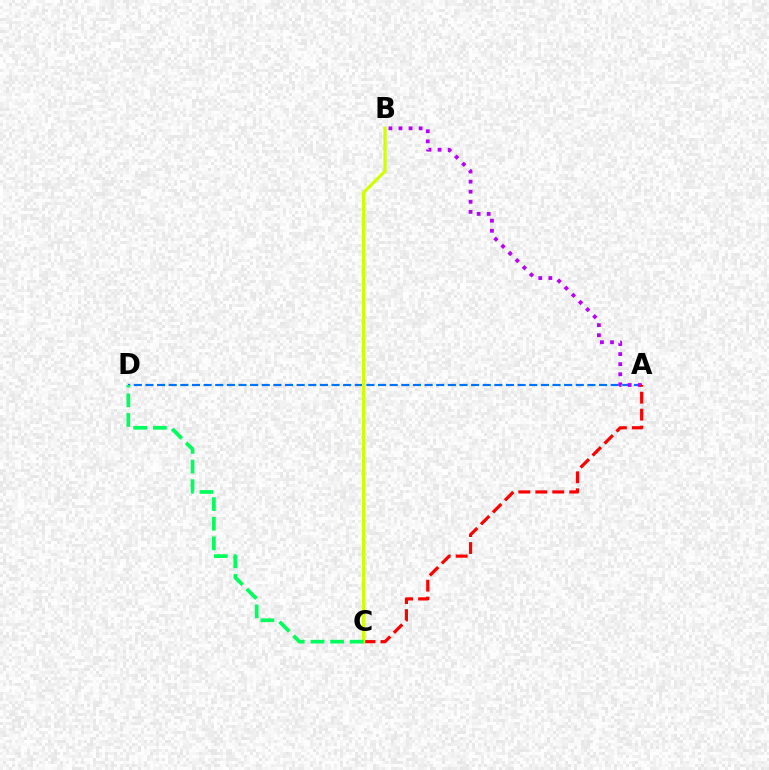{('A', 'D'): [{'color': '#0074ff', 'line_style': 'dashed', 'thickness': 1.58}], ('A', 'B'): [{'color': '#b900ff', 'line_style': 'dotted', 'thickness': 2.74}], ('A', 'C'): [{'color': '#ff0000', 'line_style': 'dashed', 'thickness': 2.3}], ('B', 'C'): [{'color': '#d1ff00', 'line_style': 'solid', 'thickness': 2.32}], ('C', 'D'): [{'color': '#00ff5c', 'line_style': 'dashed', 'thickness': 2.67}]}